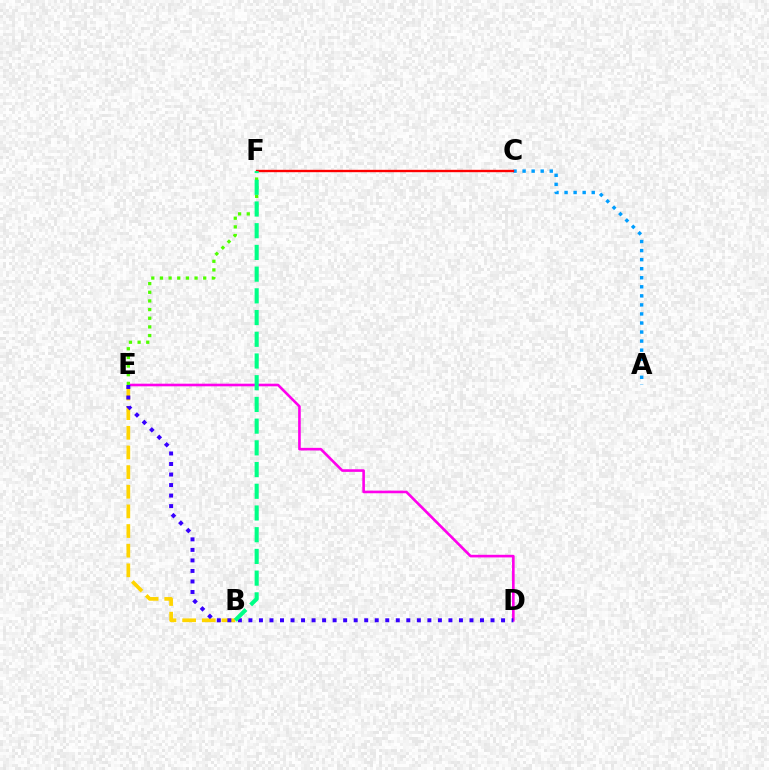{('D', 'E'): [{'color': '#ff00ed', 'line_style': 'solid', 'thickness': 1.89}, {'color': '#3700ff', 'line_style': 'dotted', 'thickness': 2.86}], ('A', 'C'): [{'color': '#009eff', 'line_style': 'dotted', 'thickness': 2.46}], ('B', 'E'): [{'color': '#ffd500', 'line_style': 'dashed', 'thickness': 2.67}], ('E', 'F'): [{'color': '#4fff00', 'line_style': 'dotted', 'thickness': 2.35}], ('C', 'F'): [{'color': '#ff0000', 'line_style': 'solid', 'thickness': 1.7}], ('B', 'F'): [{'color': '#00ff86', 'line_style': 'dashed', 'thickness': 2.95}]}